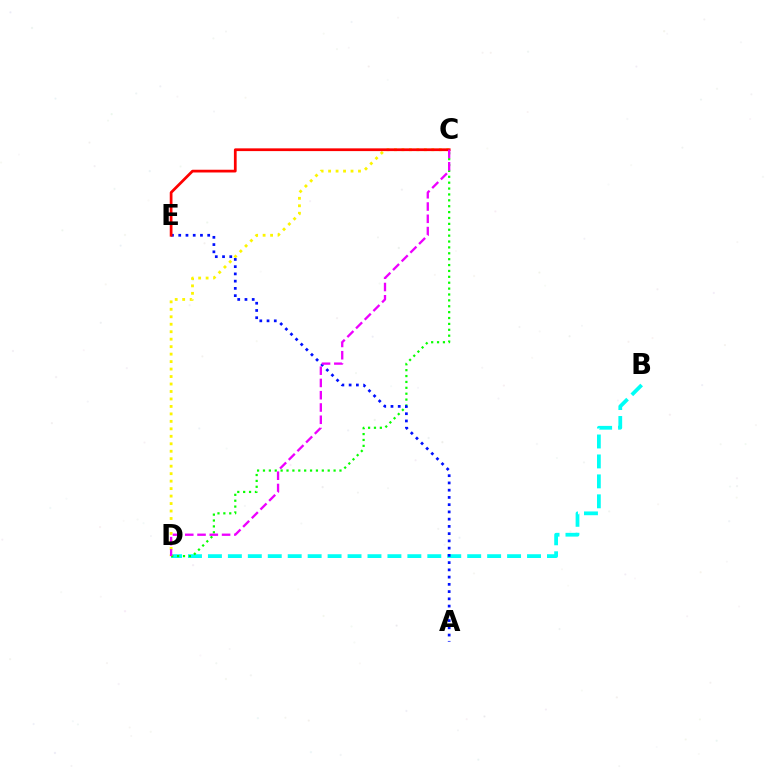{('B', 'D'): [{'color': '#00fff6', 'line_style': 'dashed', 'thickness': 2.71}], ('C', 'D'): [{'color': '#08ff00', 'line_style': 'dotted', 'thickness': 1.6}, {'color': '#fcf500', 'line_style': 'dotted', 'thickness': 2.03}, {'color': '#ee00ff', 'line_style': 'dashed', 'thickness': 1.67}], ('A', 'E'): [{'color': '#0010ff', 'line_style': 'dotted', 'thickness': 1.97}], ('C', 'E'): [{'color': '#ff0000', 'line_style': 'solid', 'thickness': 1.97}]}